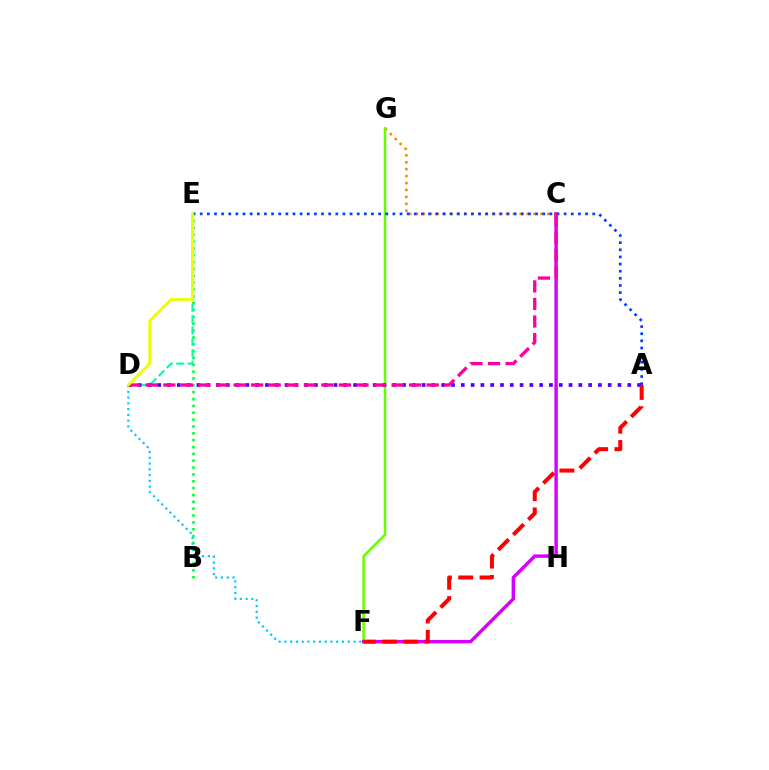{('C', 'G'): [{'color': '#ff8800', 'line_style': 'dotted', 'thickness': 1.88}], ('F', 'G'): [{'color': '#66ff00', 'line_style': 'solid', 'thickness': 1.83}], ('A', 'E'): [{'color': '#003fff', 'line_style': 'dotted', 'thickness': 1.94}], ('B', 'E'): [{'color': '#00ff27', 'line_style': 'dotted', 'thickness': 1.86}], ('C', 'F'): [{'color': '#d600ff', 'line_style': 'solid', 'thickness': 2.47}], ('D', 'F'): [{'color': '#00c7ff', 'line_style': 'dotted', 'thickness': 1.56}], ('D', 'E'): [{'color': '#00ffaf', 'line_style': 'dashed', 'thickness': 1.54}, {'color': '#eeff00', 'line_style': 'solid', 'thickness': 2.0}], ('A', 'D'): [{'color': '#4f00ff', 'line_style': 'dotted', 'thickness': 2.66}], ('C', 'D'): [{'color': '#ff00a0', 'line_style': 'dashed', 'thickness': 2.38}], ('A', 'F'): [{'color': '#ff0000', 'line_style': 'dashed', 'thickness': 2.9}]}